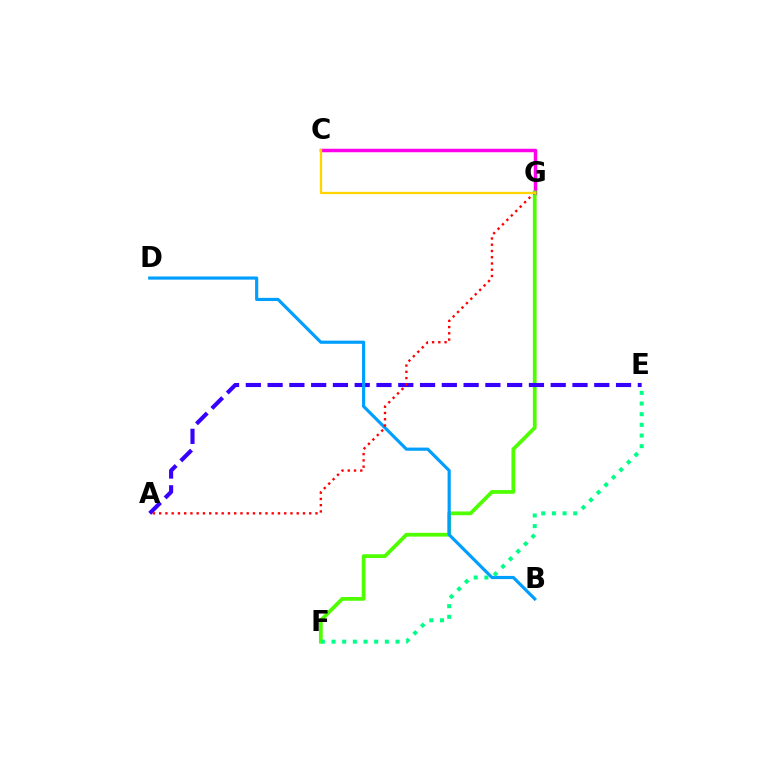{('C', 'G'): [{'color': '#ff00ed', 'line_style': 'solid', 'thickness': 2.52}, {'color': '#ffd500', 'line_style': 'solid', 'thickness': 1.66}], ('F', 'G'): [{'color': '#4fff00', 'line_style': 'solid', 'thickness': 2.71}], ('A', 'E'): [{'color': '#3700ff', 'line_style': 'dashed', 'thickness': 2.96}], ('B', 'D'): [{'color': '#009eff', 'line_style': 'solid', 'thickness': 2.27}], ('E', 'F'): [{'color': '#00ff86', 'line_style': 'dotted', 'thickness': 2.9}], ('A', 'G'): [{'color': '#ff0000', 'line_style': 'dotted', 'thickness': 1.7}]}